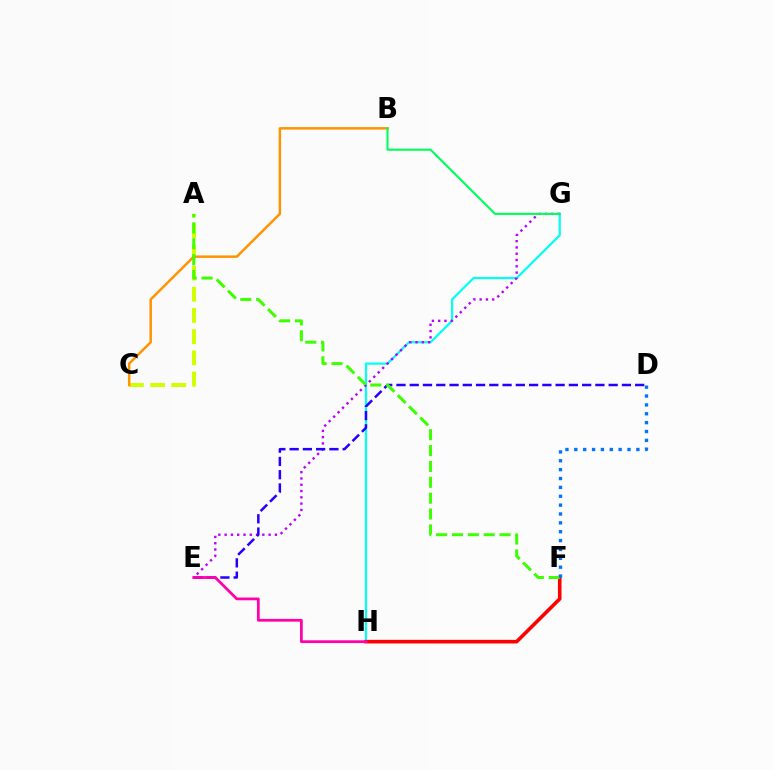{('G', 'H'): [{'color': '#00fff6', 'line_style': 'solid', 'thickness': 1.58}], ('A', 'C'): [{'color': '#d1ff00', 'line_style': 'dashed', 'thickness': 2.88}], ('B', 'C'): [{'color': '#ff9400', 'line_style': 'solid', 'thickness': 1.79}], ('F', 'H'): [{'color': '#ff0000', 'line_style': 'solid', 'thickness': 2.6}], ('E', 'G'): [{'color': '#b900ff', 'line_style': 'dotted', 'thickness': 1.71}], ('D', 'E'): [{'color': '#2500ff', 'line_style': 'dashed', 'thickness': 1.8}], ('B', 'G'): [{'color': '#00ff5c', 'line_style': 'solid', 'thickness': 1.52}], ('A', 'F'): [{'color': '#3dff00', 'line_style': 'dashed', 'thickness': 2.16}], ('D', 'F'): [{'color': '#0074ff', 'line_style': 'dotted', 'thickness': 2.41}], ('E', 'H'): [{'color': '#ff00ac', 'line_style': 'solid', 'thickness': 1.99}]}